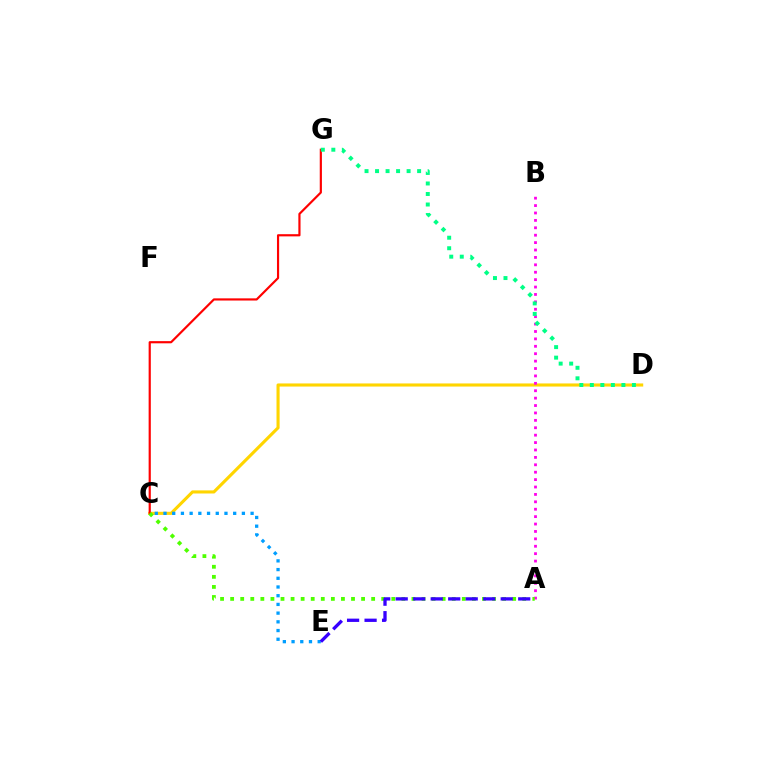{('C', 'D'): [{'color': '#ffd500', 'line_style': 'solid', 'thickness': 2.24}], ('C', 'G'): [{'color': '#ff0000', 'line_style': 'solid', 'thickness': 1.57}], ('A', 'B'): [{'color': '#ff00ed', 'line_style': 'dotted', 'thickness': 2.01}], ('A', 'C'): [{'color': '#4fff00', 'line_style': 'dotted', 'thickness': 2.74}], ('C', 'E'): [{'color': '#009eff', 'line_style': 'dotted', 'thickness': 2.37}], ('D', 'G'): [{'color': '#00ff86', 'line_style': 'dotted', 'thickness': 2.86}], ('A', 'E'): [{'color': '#3700ff', 'line_style': 'dashed', 'thickness': 2.38}]}